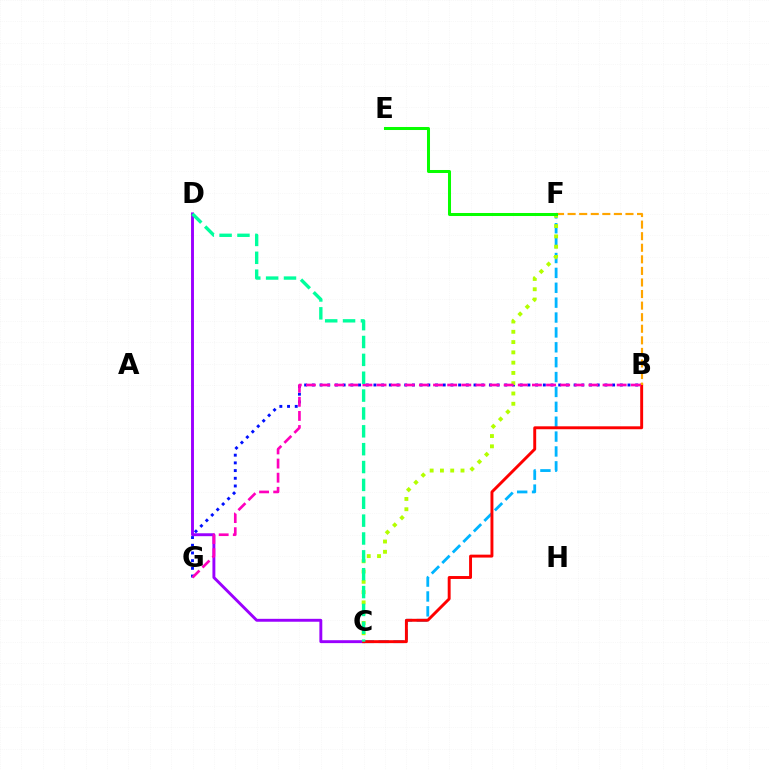{('C', 'F'): [{'color': '#00b5ff', 'line_style': 'dashed', 'thickness': 2.02}, {'color': '#b3ff00', 'line_style': 'dotted', 'thickness': 2.79}], ('C', 'D'): [{'color': '#9b00ff', 'line_style': 'solid', 'thickness': 2.1}, {'color': '#00ff9d', 'line_style': 'dashed', 'thickness': 2.43}], ('B', 'C'): [{'color': '#ff0000', 'line_style': 'solid', 'thickness': 2.1}], ('B', 'F'): [{'color': '#ffa500', 'line_style': 'dashed', 'thickness': 1.57}], ('B', 'G'): [{'color': '#0010ff', 'line_style': 'dotted', 'thickness': 2.09}, {'color': '#ff00bd', 'line_style': 'dashed', 'thickness': 1.92}], ('E', 'F'): [{'color': '#08ff00', 'line_style': 'solid', 'thickness': 2.18}]}